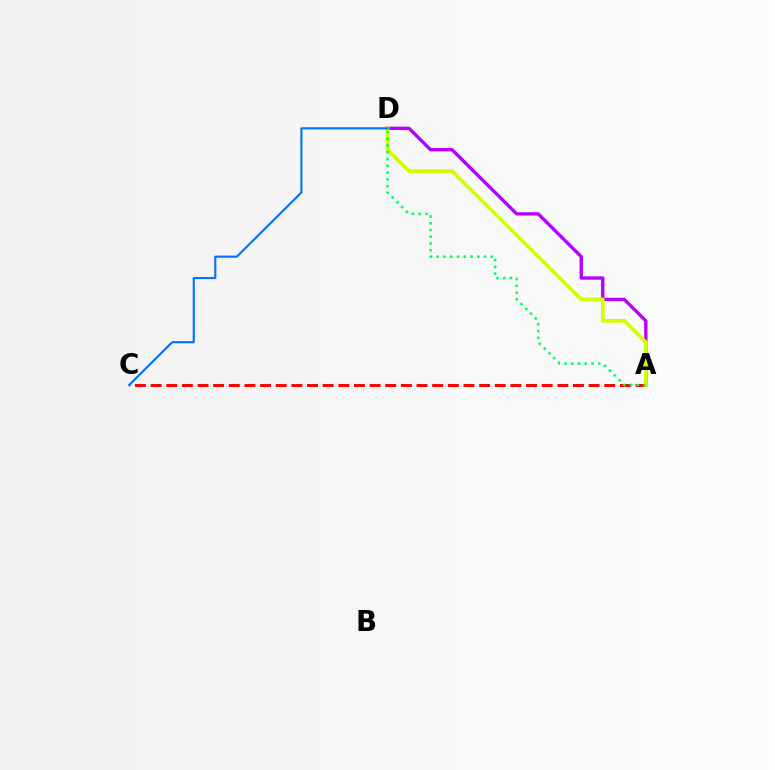{('A', 'D'): [{'color': '#b900ff', 'line_style': 'solid', 'thickness': 2.42}, {'color': '#d1ff00', 'line_style': 'solid', 'thickness': 2.69}, {'color': '#00ff5c', 'line_style': 'dotted', 'thickness': 1.84}], ('A', 'C'): [{'color': '#ff0000', 'line_style': 'dashed', 'thickness': 2.13}], ('C', 'D'): [{'color': '#0074ff', 'line_style': 'solid', 'thickness': 1.54}]}